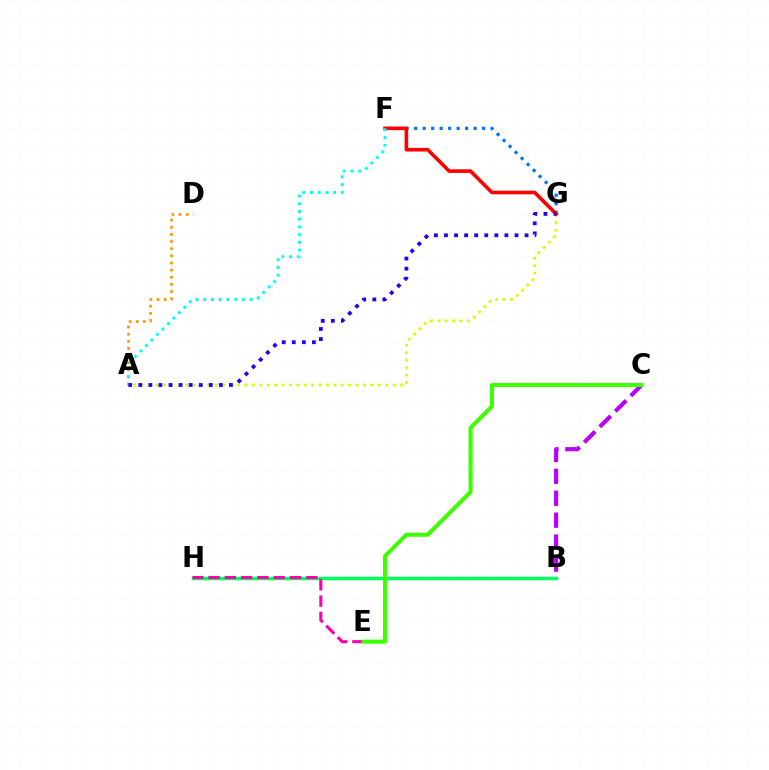{('B', 'H'): [{'color': '#00ff5c', 'line_style': 'solid', 'thickness': 2.51}], ('F', 'G'): [{'color': '#0074ff', 'line_style': 'dotted', 'thickness': 2.31}, {'color': '#ff0000', 'line_style': 'solid', 'thickness': 2.59}], ('E', 'H'): [{'color': '#ff00ac', 'line_style': 'dashed', 'thickness': 2.21}], ('B', 'C'): [{'color': '#b900ff', 'line_style': 'dashed', 'thickness': 2.98}], ('A', 'D'): [{'color': '#ff9400', 'line_style': 'dotted', 'thickness': 1.94}], ('A', 'G'): [{'color': '#d1ff00', 'line_style': 'dotted', 'thickness': 2.01}, {'color': '#2500ff', 'line_style': 'dotted', 'thickness': 2.74}], ('C', 'E'): [{'color': '#3dff00', 'line_style': 'solid', 'thickness': 2.93}], ('A', 'F'): [{'color': '#00fff6', 'line_style': 'dotted', 'thickness': 2.1}]}